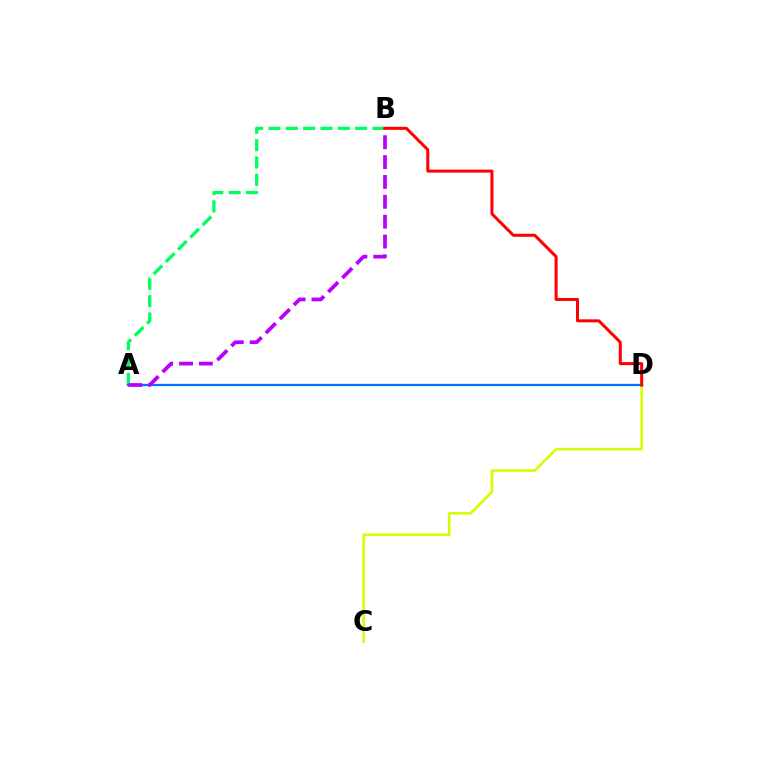{('A', 'B'): [{'color': '#00ff5c', 'line_style': 'dashed', 'thickness': 2.35}, {'color': '#b900ff', 'line_style': 'dashed', 'thickness': 2.7}], ('C', 'D'): [{'color': '#d1ff00', 'line_style': 'solid', 'thickness': 1.87}], ('A', 'D'): [{'color': '#0074ff', 'line_style': 'solid', 'thickness': 1.64}], ('B', 'D'): [{'color': '#ff0000', 'line_style': 'solid', 'thickness': 2.17}]}